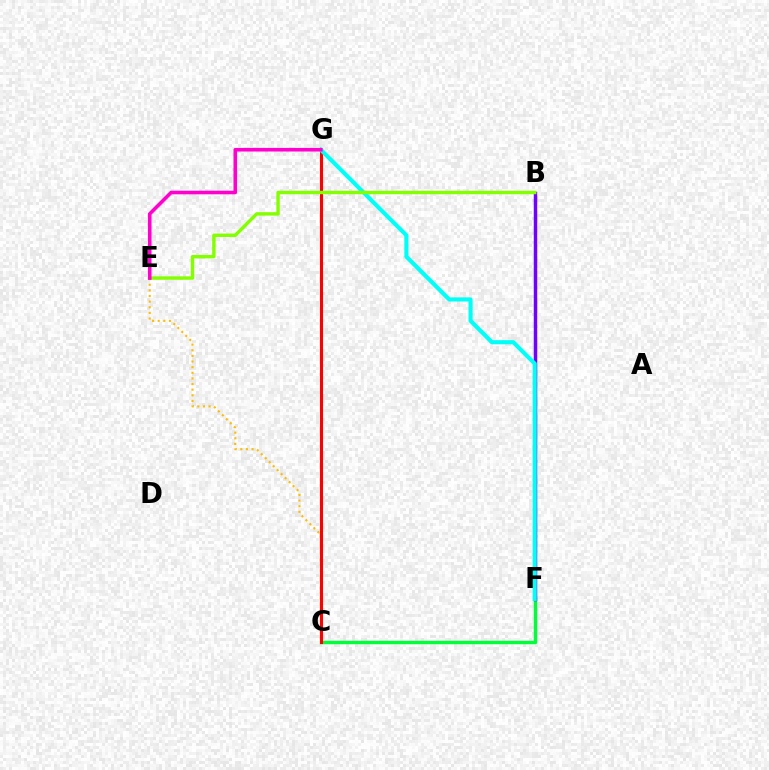{('C', 'E'): [{'color': '#ffbd00', 'line_style': 'dotted', 'thickness': 1.53}], ('C', 'F'): [{'color': '#00ff39', 'line_style': 'solid', 'thickness': 2.47}], ('B', 'F'): [{'color': '#004bff', 'line_style': 'dotted', 'thickness': 2.08}, {'color': '#7200ff', 'line_style': 'solid', 'thickness': 2.5}], ('C', 'G'): [{'color': '#ff0000', 'line_style': 'solid', 'thickness': 2.21}], ('F', 'G'): [{'color': '#00fff6', 'line_style': 'solid', 'thickness': 2.97}], ('B', 'E'): [{'color': '#84ff00', 'line_style': 'solid', 'thickness': 2.47}], ('E', 'G'): [{'color': '#ff00cf', 'line_style': 'solid', 'thickness': 2.59}]}